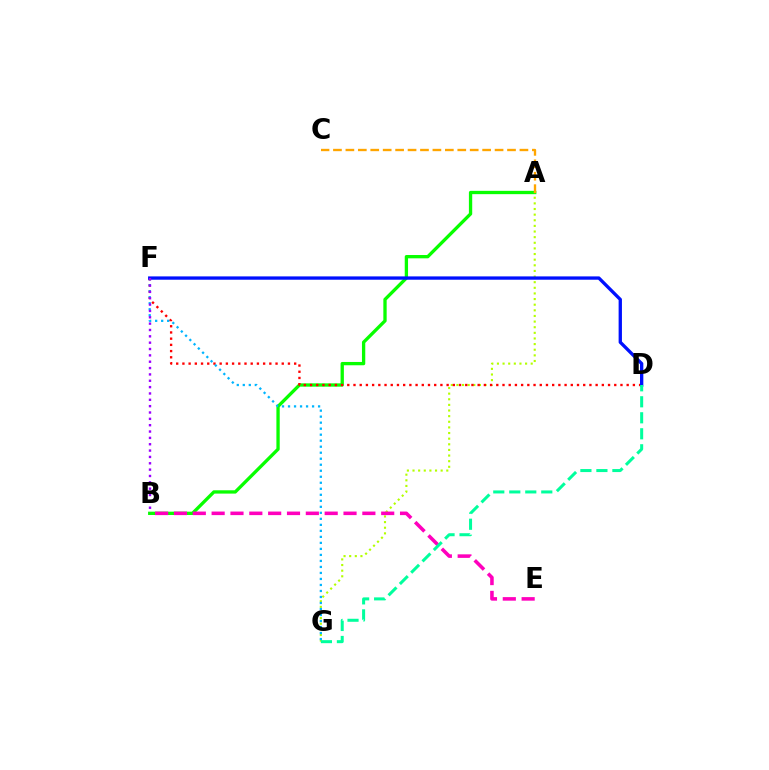{('A', 'B'): [{'color': '#08ff00', 'line_style': 'solid', 'thickness': 2.38}], ('A', 'G'): [{'color': '#b3ff00', 'line_style': 'dotted', 'thickness': 1.53}], ('A', 'C'): [{'color': '#ffa500', 'line_style': 'dashed', 'thickness': 1.69}], ('D', 'F'): [{'color': '#ff0000', 'line_style': 'dotted', 'thickness': 1.69}, {'color': '#0010ff', 'line_style': 'solid', 'thickness': 2.39}], ('F', 'G'): [{'color': '#00b5ff', 'line_style': 'dotted', 'thickness': 1.63}], ('B', 'E'): [{'color': '#ff00bd', 'line_style': 'dashed', 'thickness': 2.56}], ('B', 'F'): [{'color': '#9b00ff', 'line_style': 'dotted', 'thickness': 1.72}], ('D', 'G'): [{'color': '#00ff9d', 'line_style': 'dashed', 'thickness': 2.17}]}